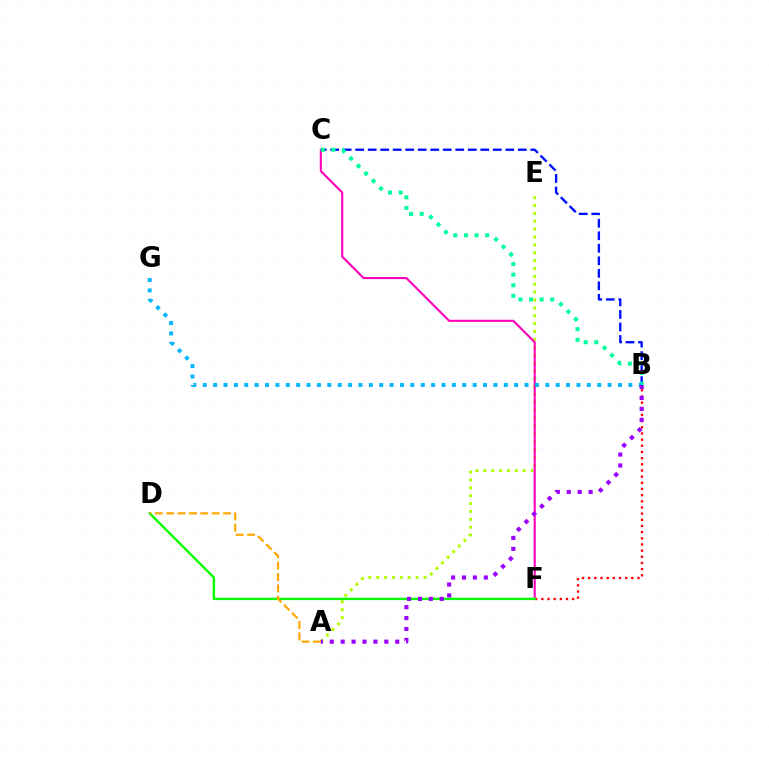{('A', 'E'): [{'color': '#b3ff00', 'line_style': 'dotted', 'thickness': 2.14}], ('B', 'F'): [{'color': '#ff0000', 'line_style': 'dotted', 'thickness': 1.68}], ('C', 'F'): [{'color': '#ff00bd', 'line_style': 'solid', 'thickness': 1.51}], ('B', 'C'): [{'color': '#0010ff', 'line_style': 'dashed', 'thickness': 1.7}, {'color': '#00ff9d', 'line_style': 'dotted', 'thickness': 2.88}], ('D', 'F'): [{'color': '#08ff00', 'line_style': 'solid', 'thickness': 1.73}], ('B', 'G'): [{'color': '#00b5ff', 'line_style': 'dotted', 'thickness': 2.82}], ('A', 'B'): [{'color': '#9b00ff', 'line_style': 'dotted', 'thickness': 2.96}], ('A', 'D'): [{'color': '#ffa500', 'line_style': 'dashed', 'thickness': 1.54}]}